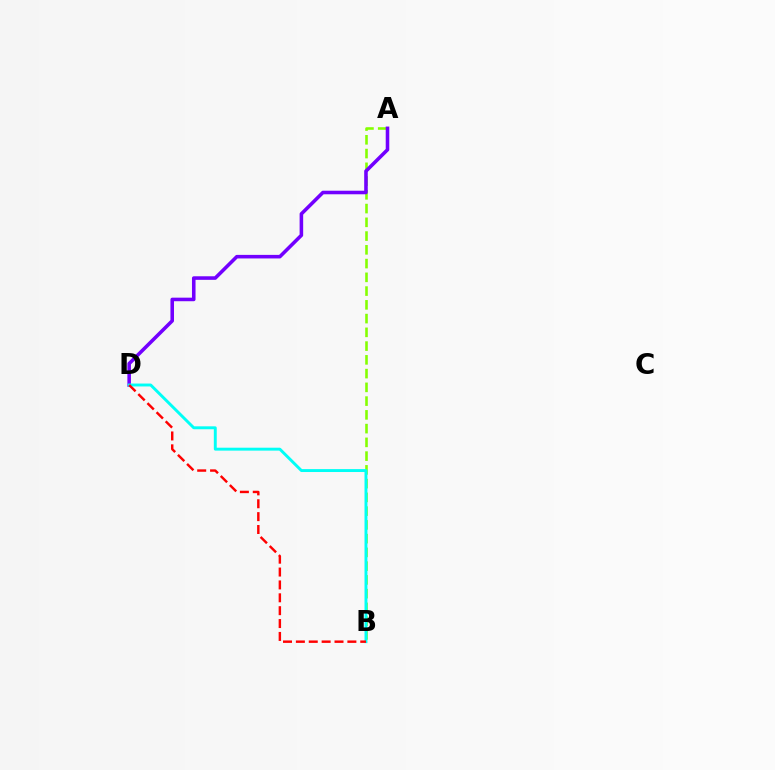{('A', 'B'): [{'color': '#84ff00', 'line_style': 'dashed', 'thickness': 1.87}], ('A', 'D'): [{'color': '#7200ff', 'line_style': 'solid', 'thickness': 2.56}], ('B', 'D'): [{'color': '#00fff6', 'line_style': 'solid', 'thickness': 2.1}, {'color': '#ff0000', 'line_style': 'dashed', 'thickness': 1.75}]}